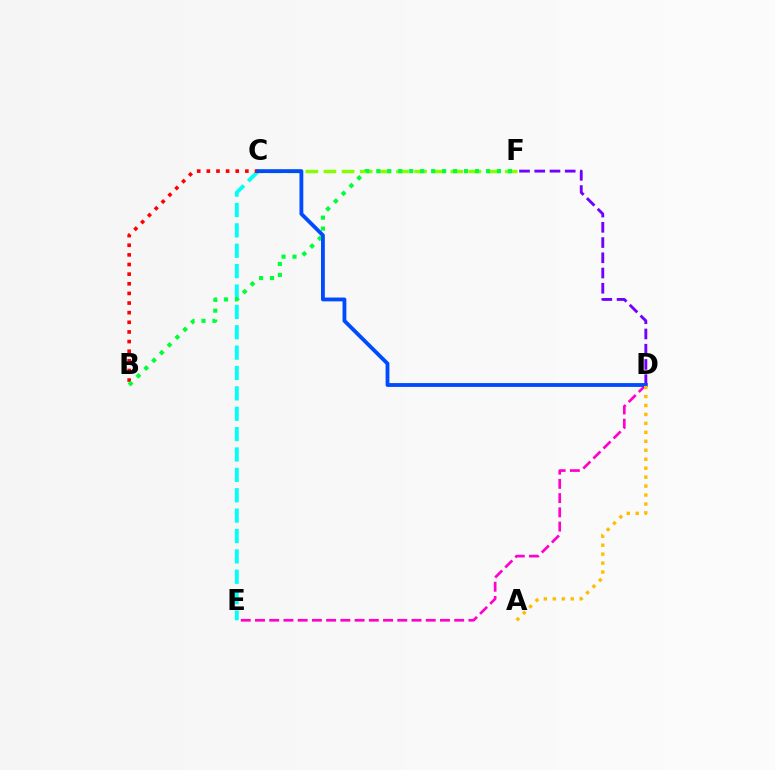{('C', 'F'): [{'color': '#84ff00', 'line_style': 'dashed', 'thickness': 2.46}], ('D', 'F'): [{'color': '#7200ff', 'line_style': 'dashed', 'thickness': 2.07}], ('C', 'E'): [{'color': '#00fff6', 'line_style': 'dashed', 'thickness': 2.77}], ('D', 'E'): [{'color': '#ff00cf', 'line_style': 'dashed', 'thickness': 1.93}], ('B', 'C'): [{'color': '#ff0000', 'line_style': 'dotted', 'thickness': 2.62}], ('B', 'F'): [{'color': '#00ff39', 'line_style': 'dotted', 'thickness': 2.98}], ('C', 'D'): [{'color': '#004bff', 'line_style': 'solid', 'thickness': 2.76}], ('A', 'D'): [{'color': '#ffbd00', 'line_style': 'dotted', 'thickness': 2.43}]}